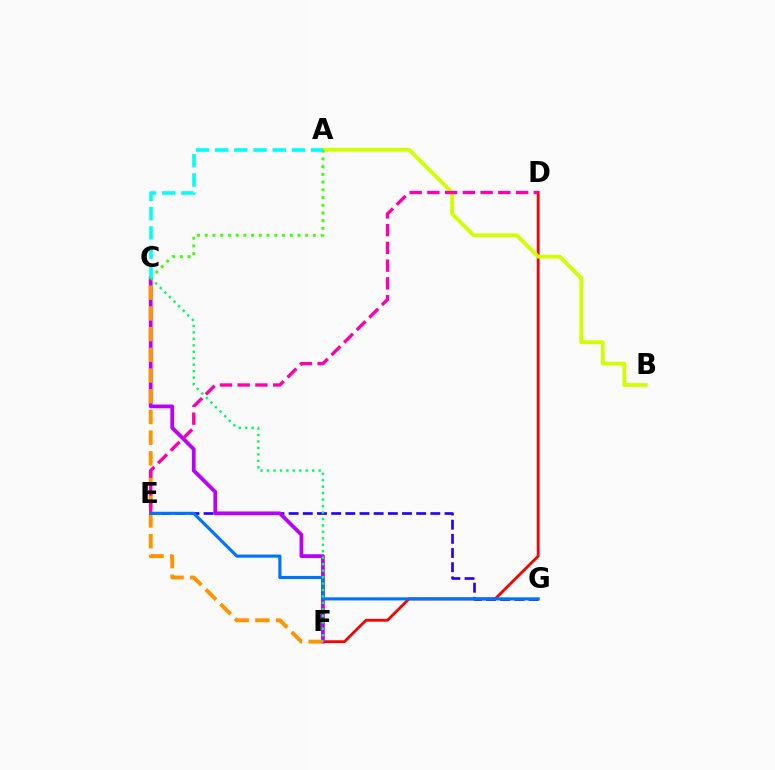{('D', 'F'): [{'color': '#ff0000', 'line_style': 'solid', 'thickness': 2.04}], ('E', 'G'): [{'color': '#2500ff', 'line_style': 'dashed', 'thickness': 1.93}, {'color': '#0074ff', 'line_style': 'solid', 'thickness': 2.26}], ('C', 'F'): [{'color': '#b900ff', 'line_style': 'solid', 'thickness': 2.7}, {'color': '#ff9400', 'line_style': 'dashed', 'thickness': 2.81}, {'color': '#00ff5c', 'line_style': 'dotted', 'thickness': 1.75}], ('A', 'B'): [{'color': '#d1ff00', 'line_style': 'solid', 'thickness': 2.74}], ('A', 'C'): [{'color': '#3dff00', 'line_style': 'dotted', 'thickness': 2.1}, {'color': '#00fff6', 'line_style': 'dashed', 'thickness': 2.61}], ('D', 'E'): [{'color': '#ff00ac', 'line_style': 'dashed', 'thickness': 2.41}]}